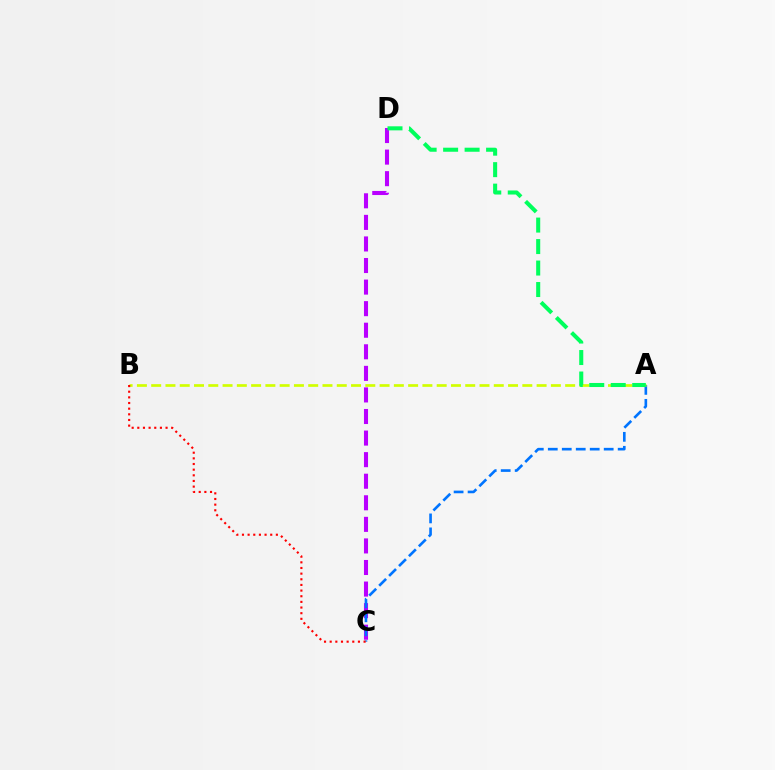{('C', 'D'): [{'color': '#b900ff', 'line_style': 'dashed', 'thickness': 2.93}], ('A', 'C'): [{'color': '#0074ff', 'line_style': 'dashed', 'thickness': 1.9}], ('A', 'B'): [{'color': '#d1ff00', 'line_style': 'dashed', 'thickness': 1.94}], ('B', 'C'): [{'color': '#ff0000', 'line_style': 'dotted', 'thickness': 1.54}], ('A', 'D'): [{'color': '#00ff5c', 'line_style': 'dashed', 'thickness': 2.92}]}